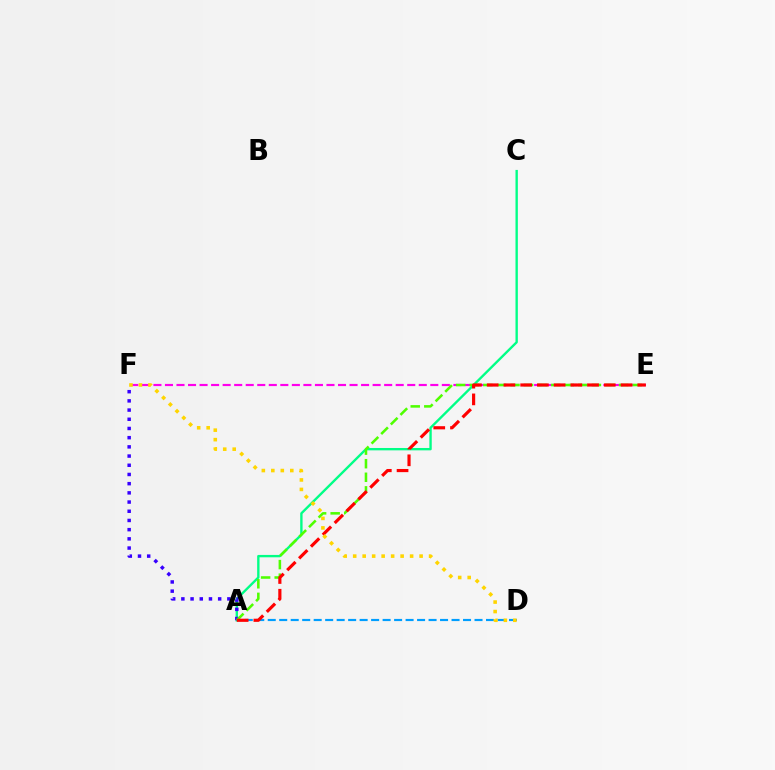{('A', 'D'): [{'color': '#009eff', 'line_style': 'dashed', 'thickness': 1.56}], ('E', 'F'): [{'color': '#ff00ed', 'line_style': 'dashed', 'thickness': 1.57}], ('A', 'C'): [{'color': '#00ff86', 'line_style': 'solid', 'thickness': 1.7}], ('A', 'F'): [{'color': '#3700ff', 'line_style': 'dotted', 'thickness': 2.5}], ('A', 'E'): [{'color': '#4fff00', 'line_style': 'dashed', 'thickness': 1.84}, {'color': '#ff0000', 'line_style': 'dashed', 'thickness': 2.27}], ('D', 'F'): [{'color': '#ffd500', 'line_style': 'dotted', 'thickness': 2.58}]}